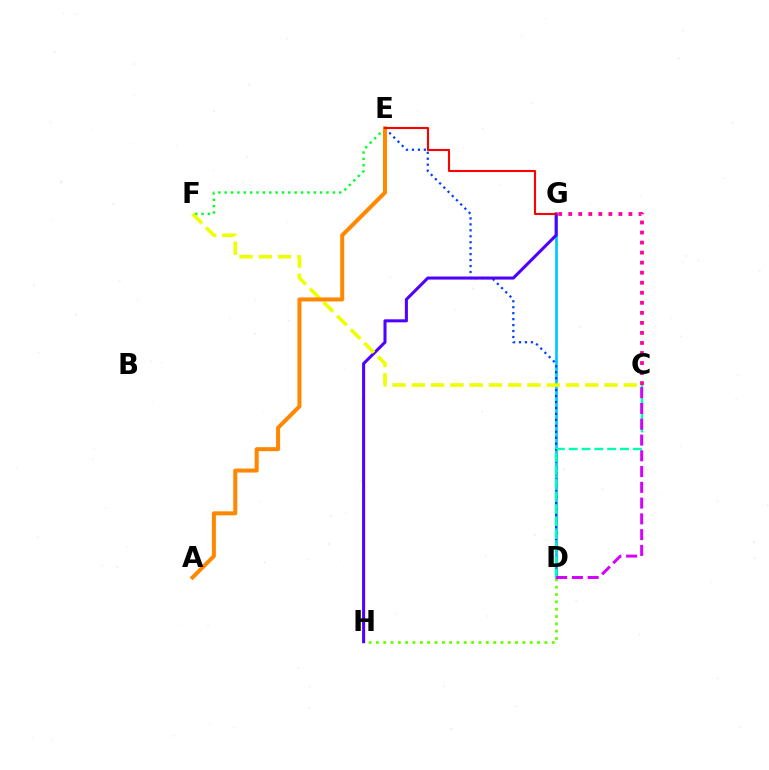{('D', 'G'): [{'color': '#00c7ff', 'line_style': 'solid', 'thickness': 1.95}], ('D', 'E'): [{'color': '#003fff', 'line_style': 'dotted', 'thickness': 1.62}], ('E', 'F'): [{'color': '#00ff27', 'line_style': 'dotted', 'thickness': 1.73}], ('D', 'H'): [{'color': '#66ff00', 'line_style': 'dotted', 'thickness': 1.99}], ('C', 'G'): [{'color': '#ff00a0', 'line_style': 'dotted', 'thickness': 2.73}], ('C', 'D'): [{'color': '#00ffaf', 'line_style': 'dashed', 'thickness': 1.74}, {'color': '#d600ff', 'line_style': 'dashed', 'thickness': 2.14}], ('G', 'H'): [{'color': '#4f00ff', 'line_style': 'solid', 'thickness': 2.19}], ('C', 'F'): [{'color': '#eeff00', 'line_style': 'dashed', 'thickness': 2.62}], ('A', 'E'): [{'color': '#ff8800', 'line_style': 'solid', 'thickness': 2.89}], ('E', 'G'): [{'color': '#ff0000', 'line_style': 'solid', 'thickness': 1.52}]}